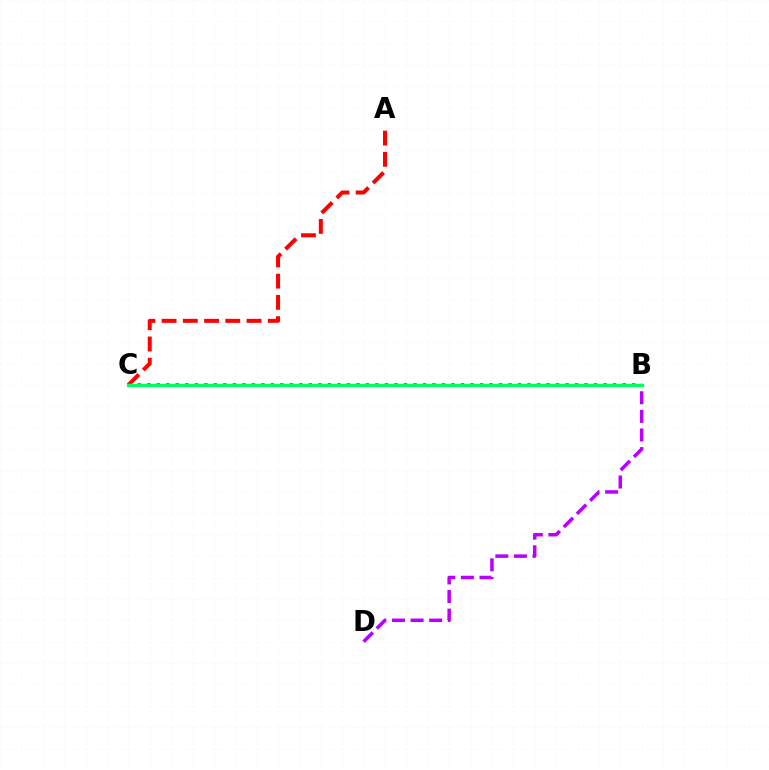{('A', 'C'): [{'color': '#ff0000', 'line_style': 'dashed', 'thickness': 2.89}], ('B', 'D'): [{'color': '#b900ff', 'line_style': 'dashed', 'thickness': 2.53}], ('B', 'C'): [{'color': '#d1ff00', 'line_style': 'dashed', 'thickness': 2.37}, {'color': '#0074ff', 'line_style': 'dotted', 'thickness': 2.58}, {'color': '#00ff5c', 'line_style': 'solid', 'thickness': 2.29}]}